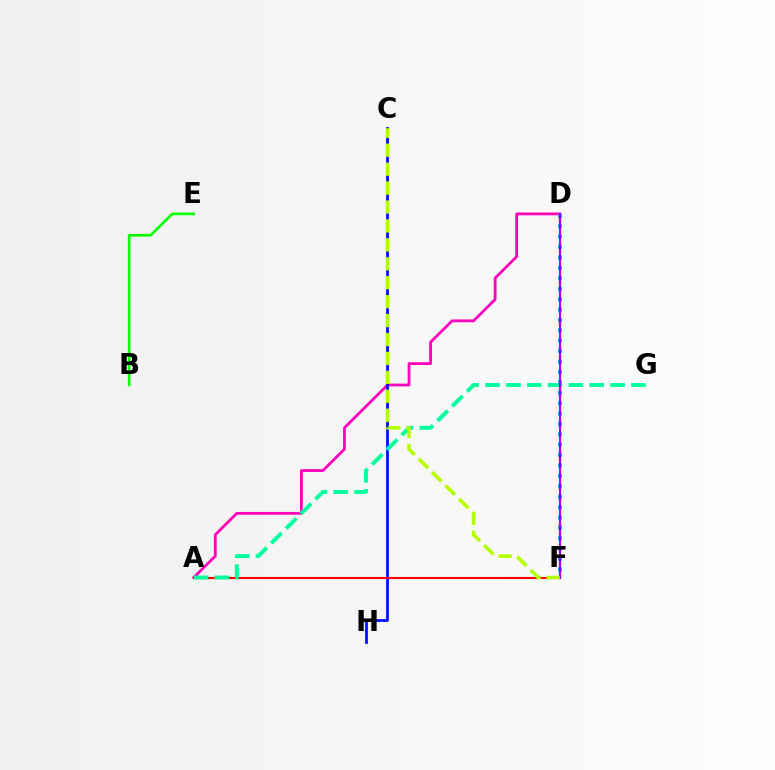{('A', 'D'): [{'color': '#ff00bd', 'line_style': 'solid', 'thickness': 2.01}], ('D', 'F'): [{'color': '#ffa500', 'line_style': 'dashed', 'thickness': 1.7}, {'color': '#00b5ff', 'line_style': 'dotted', 'thickness': 2.83}, {'color': '#9b00ff', 'line_style': 'solid', 'thickness': 1.53}], ('C', 'H'): [{'color': '#0010ff', 'line_style': 'solid', 'thickness': 2.0}], ('B', 'E'): [{'color': '#08ff00', 'line_style': 'solid', 'thickness': 1.9}], ('A', 'F'): [{'color': '#ff0000', 'line_style': 'solid', 'thickness': 1.51}], ('A', 'G'): [{'color': '#00ff9d', 'line_style': 'dashed', 'thickness': 2.83}], ('C', 'F'): [{'color': '#b3ff00', 'line_style': 'dashed', 'thickness': 2.57}]}